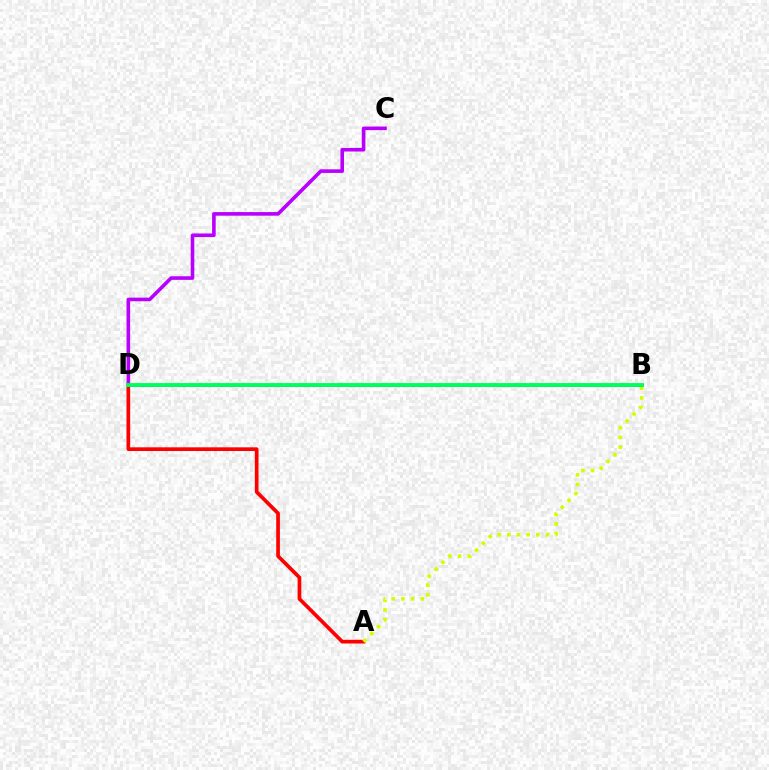{('B', 'D'): [{'color': '#0074ff', 'line_style': 'solid', 'thickness': 2.12}, {'color': '#00ff5c', 'line_style': 'solid', 'thickness': 2.78}], ('C', 'D'): [{'color': '#b900ff', 'line_style': 'solid', 'thickness': 2.59}], ('A', 'D'): [{'color': '#ff0000', 'line_style': 'solid', 'thickness': 2.66}], ('A', 'B'): [{'color': '#d1ff00', 'line_style': 'dotted', 'thickness': 2.63}]}